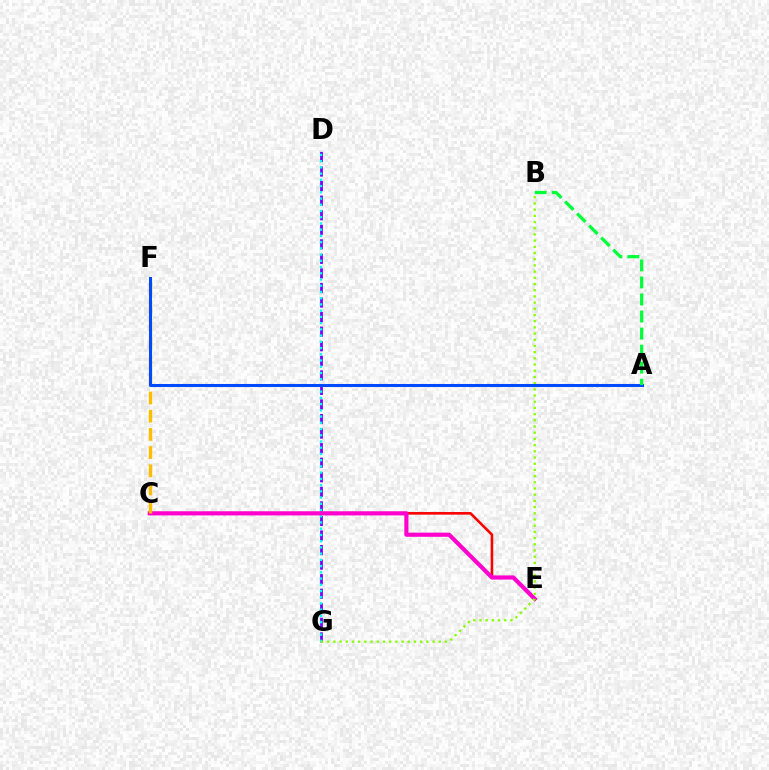{('D', 'G'): [{'color': '#7200ff', 'line_style': 'dashed', 'thickness': 1.98}, {'color': '#00fff6', 'line_style': 'dotted', 'thickness': 1.69}], ('C', 'E'): [{'color': '#ff0000', 'line_style': 'solid', 'thickness': 1.88}, {'color': '#ff00cf', 'line_style': 'solid', 'thickness': 2.99}], ('C', 'F'): [{'color': '#ffbd00', 'line_style': 'dashed', 'thickness': 2.47}], ('B', 'G'): [{'color': '#84ff00', 'line_style': 'dotted', 'thickness': 1.68}], ('A', 'F'): [{'color': '#004bff', 'line_style': 'solid', 'thickness': 2.19}], ('A', 'B'): [{'color': '#00ff39', 'line_style': 'dashed', 'thickness': 2.31}]}